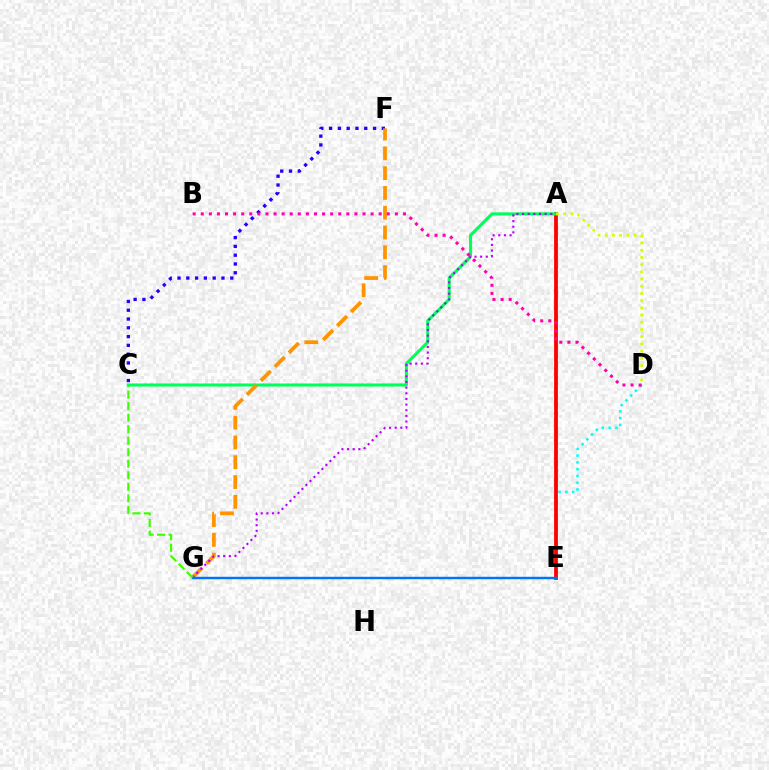{('D', 'E'): [{'color': '#00fff6', 'line_style': 'dotted', 'thickness': 1.84}], ('C', 'F'): [{'color': '#2500ff', 'line_style': 'dotted', 'thickness': 2.39}], ('A', 'E'): [{'color': '#ff0000', 'line_style': 'solid', 'thickness': 2.73}], ('A', 'C'): [{'color': '#00ff5c', 'line_style': 'solid', 'thickness': 2.22}], ('F', 'G'): [{'color': '#ff9400', 'line_style': 'dashed', 'thickness': 2.69}], ('A', 'G'): [{'color': '#b900ff', 'line_style': 'dotted', 'thickness': 1.53}], ('E', 'G'): [{'color': '#0074ff', 'line_style': 'solid', 'thickness': 1.75}], ('C', 'G'): [{'color': '#3dff00', 'line_style': 'dashed', 'thickness': 1.57}], ('B', 'D'): [{'color': '#ff00ac', 'line_style': 'dotted', 'thickness': 2.2}], ('A', 'D'): [{'color': '#d1ff00', 'line_style': 'dotted', 'thickness': 1.96}]}